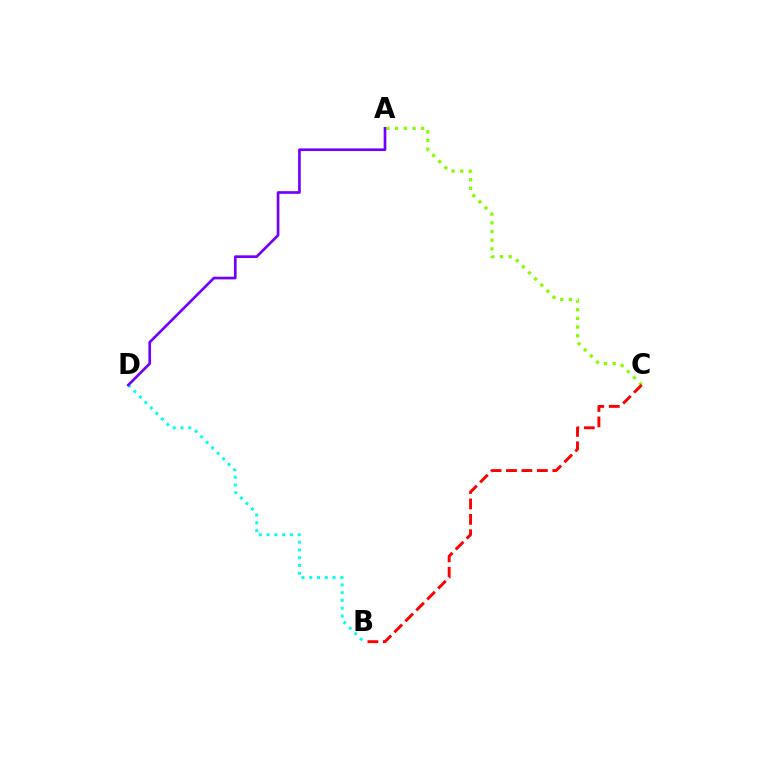{('A', 'C'): [{'color': '#84ff00', 'line_style': 'dotted', 'thickness': 2.36}], ('B', 'C'): [{'color': '#ff0000', 'line_style': 'dashed', 'thickness': 2.1}], ('B', 'D'): [{'color': '#00fff6', 'line_style': 'dotted', 'thickness': 2.11}], ('A', 'D'): [{'color': '#7200ff', 'line_style': 'solid', 'thickness': 1.93}]}